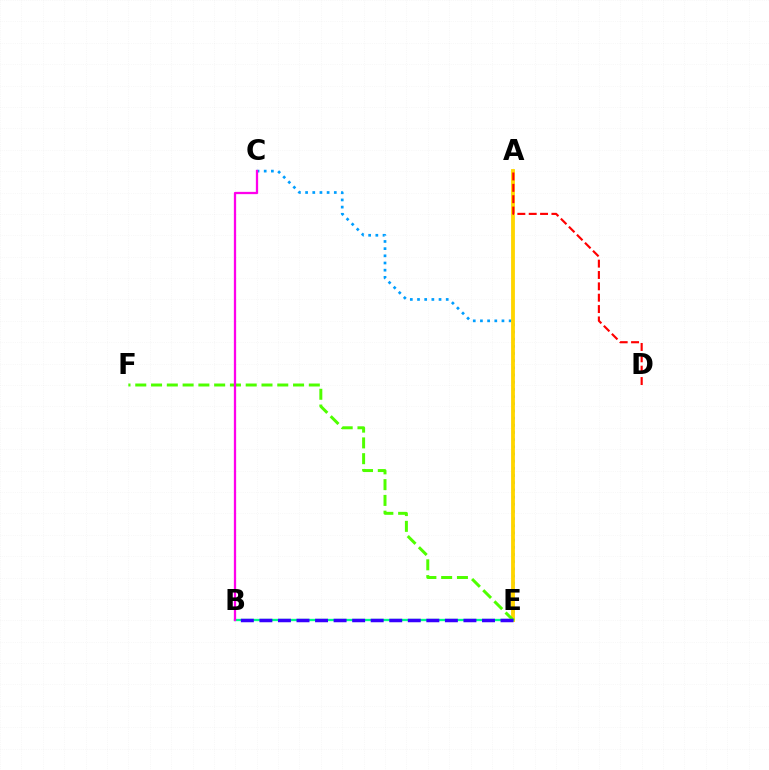{('C', 'E'): [{'color': '#009eff', 'line_style': 'dotted', 'thickness': 1.95}], ('A', 'E'): [{'color': '#ffd500', 'line_style': 'solid', 'thickness': 2.75}], ('B', 'E'): [{'color': '#00ff86', 'line_style': 'solid', 'thickness': 1.67}, {'color': '#3700ff', 'line_style': 'dashed', 'thickness': 2.52}], ('E', 'F'): [{'color': '#4fff00', 'line_style': 'dashed', 'thickness': 2.14}], ('B', 'C'): [{'color': '#ff00ed', 'line_style': 'solid', 'thickness': 1.64}], ('A', 'D'): [{'color': '#ff0000', 'line_style': 'dashed', 'thickness': 1.54}]}